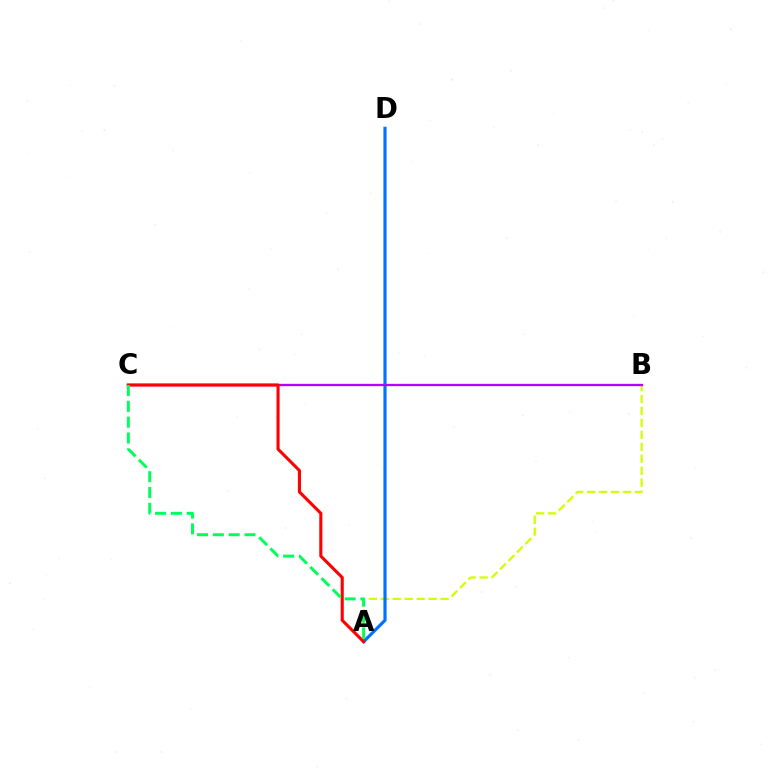{('A', 'B'): [{'color': '#d1ff00', 'line_style': 'dashed', 'thickness': 1.62}], ('A', 'D'): [{'color': '#0074ff', 'line_style': 'solid', 'thickness': 2.29}], ('B', 'C'): [{'color': '#b900ff', 'line_style': 'solid', 'thickness': 1.68}], ('A', 'C'): [{'color': '#ff0000', 'line_style': 'solid', 'thickness': 2.22}, {'color': '#00ff5c', 'line_style': 'dashed', 'thickness': 2.15}]}